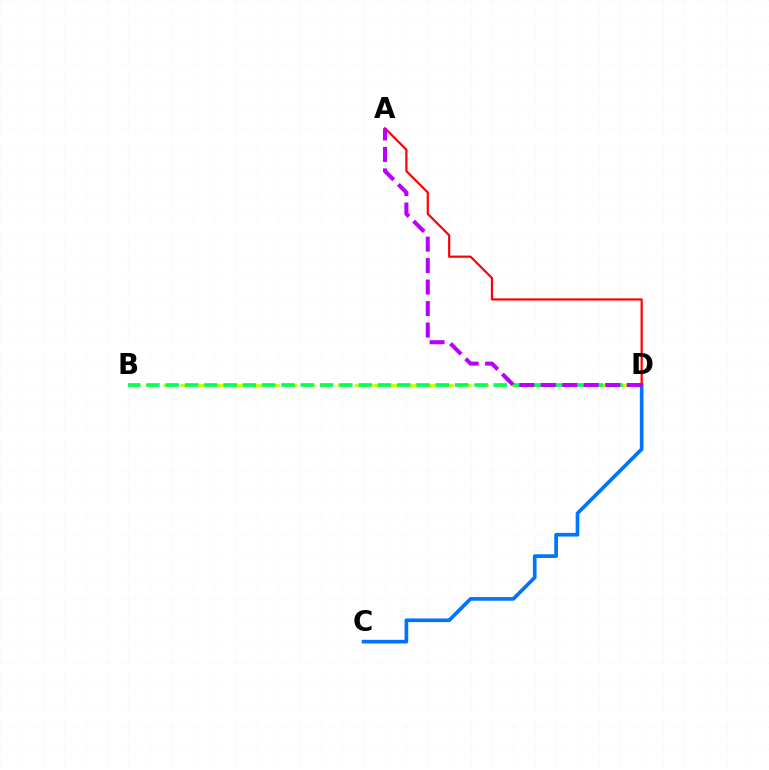{('B', 'D'): [{'color': '#d1ff00', 'line_style': 'dashed', 'thickness': 2.37}, {'color': '#00ff5c', 'line_style': 'dashed', 'thickness': 2.62}], ('C', 'D'): [{'color': '#0074ff', 'line_style': 'solid', 'thickness': 2.65}], ('A', 'D'): [{'color': '#ff0000', 'line_style': 'solid', 'thickness': 1.58}, {'color': '#b900ff', 'line_style': 'dashed', 'thickness': 2.92}]}